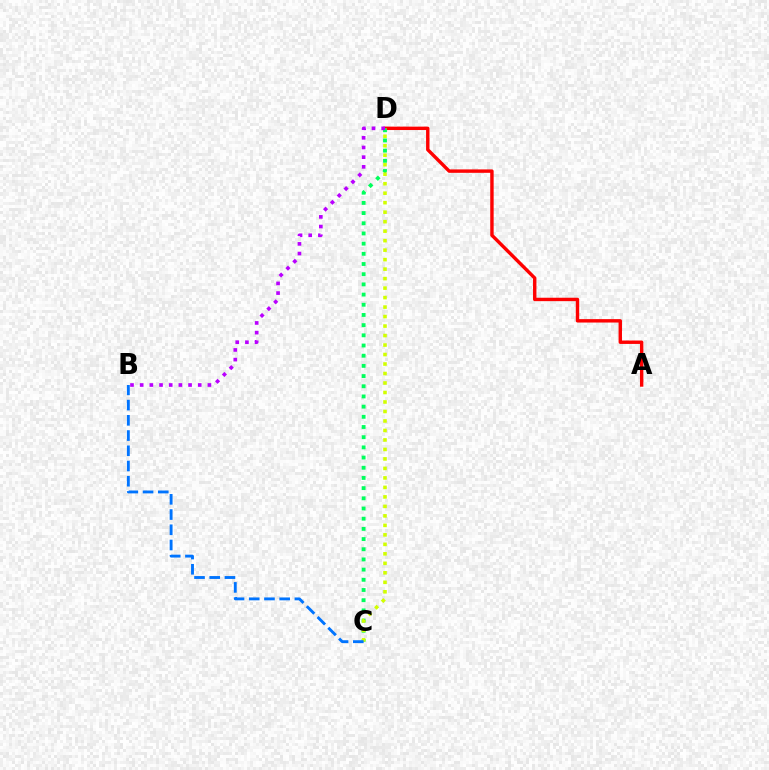{('A', 'D'): [{'color': '#ff0000', 'line_style': 'solid', 'thickness': 2.45}], ('C', 'D'): [{'color': '#00ff5c', 'line_style': 'dotted', 'thickness': 2.77}, {'color': '#d1ff00', 'line_style': 'dotted', 'thickness': 2.58}], ('B', 'C'): [{'color': '#0074ff', 'line_style': 'dashed', 'thickness': 2.07}], ('B', 'D'): [{'color': '#b900ff', 'line_style': 'dotted', 'thickness': 2.63}]}